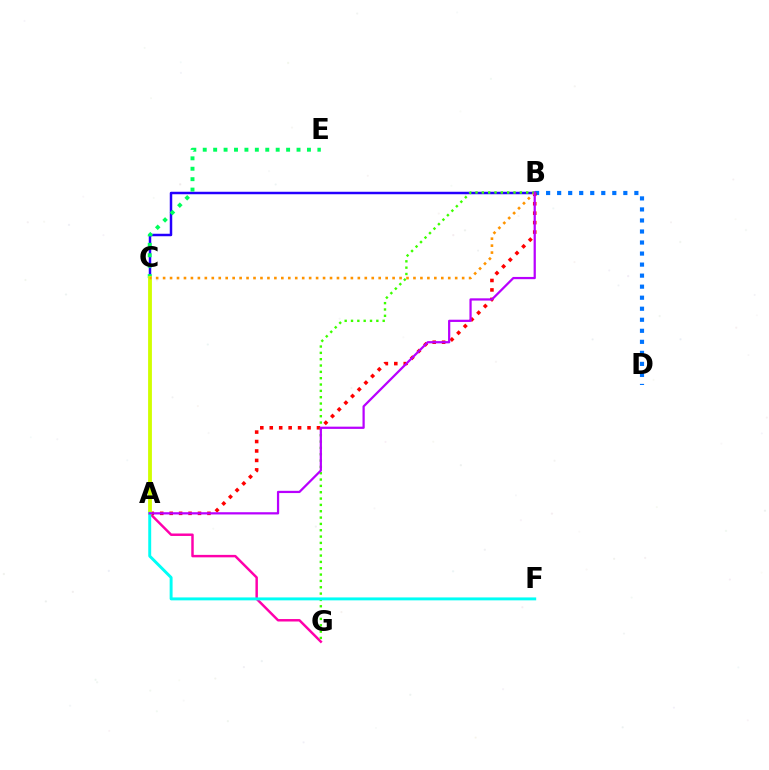{('B', 'C'): [{'color': '#2500ff', 'line_style': 'solid', 'thickness': 1.79}, {'color': '#ff9400', 'line_style': 'dotted', 'thickness': 1.89}], ('A', 'G'): [{'color': '#ff00ac', 'line_style': 'solid', 'thickness': 1.77}], ('C', 'E'): [{'color': '#00ff5c', 'line_style': 'dotted', 'thickness': 2.83}], ('B', 'D'): [{'color': '#0074ff', 'line_style': 'dotted', 'thickness': 3.0}], ('A', 'B'): [{'color': '#ff0000', 'line_style': 'dotted', 'thickness': 2.57}, {'color': '#b900ff', 'line_style': 'solid', 'thickness': 1.61}], ('A', 'C'): [{'color': '#d1ff00', 'line_style': 'solid', 'thickness': 2.75}], ('B', 'G'): [{'color': '#3dff00', 'line_style': 'dotted', 'thickness': 1.72}], ('A', 'F'): [{'color': '#00fff6', 'line_style': 'solid', 'thickness': 2.11}]}